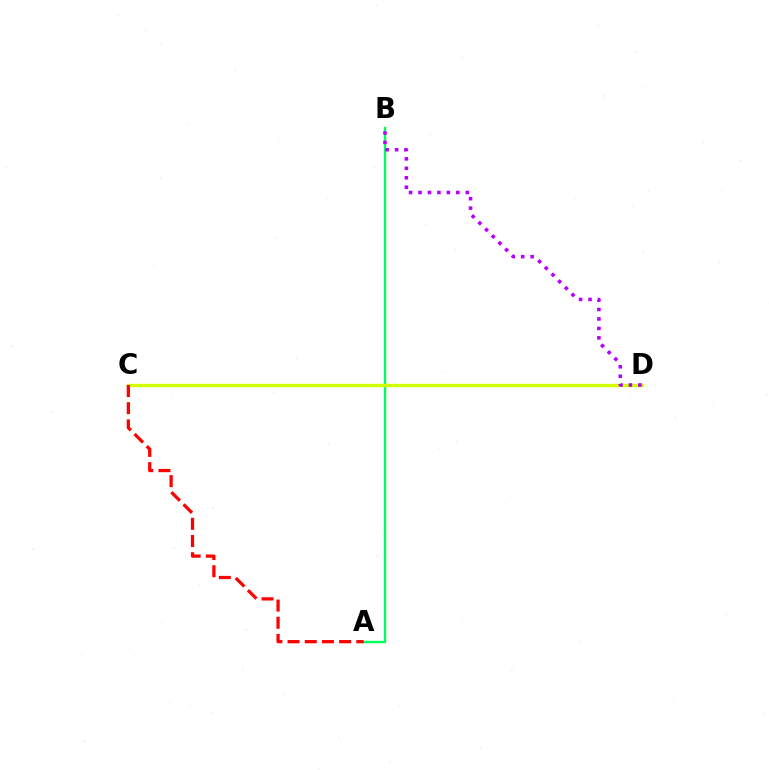{('A', 'B'): [{'color': '#00ff5c', 'line_style': 'solid', 'thickness': 1.71}], ('C', 'D'): [{'color': '#0074ff', 'line_style': 'dashed', 'thickness': 2.02}, {'color': '#d1ff00', 'line_style': 'solid', 'thickness': 2.44}], ('B', 'D'): [{'color': '#b900ff', 'line_style': 'dotted', 'thickness': 2.57}], ('A', 'C'): [{'color': '#ff0000', 'line_style': 'dashed', 'thickness': 2.34}]}